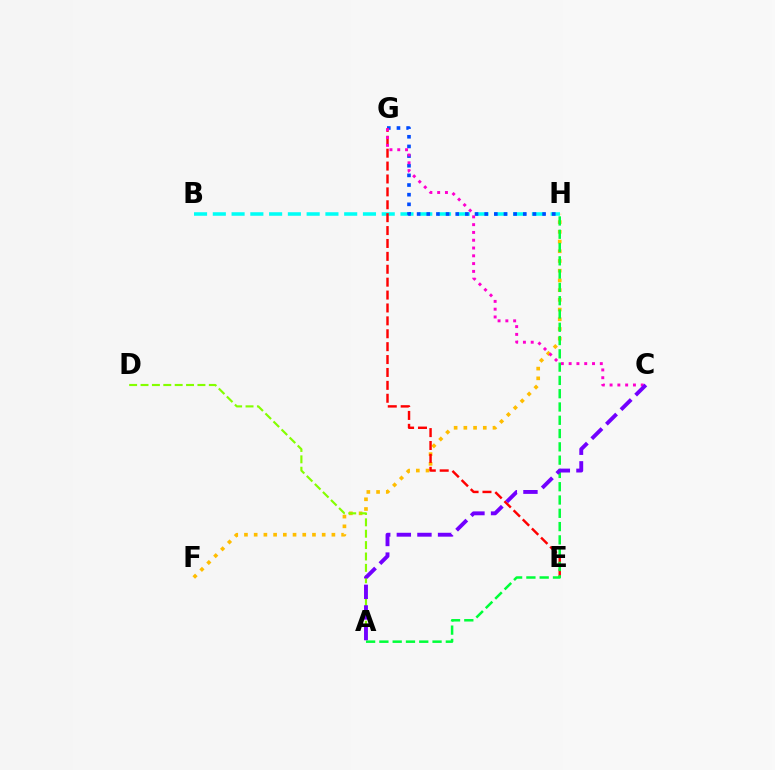{('F', 'H'): [{'color': '#ffbd00', 'line_style': 'dotted', 'thickness': 2.64}], ('B', 'H'): [{'color': '#00fff6', 'line_style': 'dashed', 'thickness': 2.55}], ('G', 'H'): [{'color': '#004bff', 'line_style': 'dotted', 'thickness': 2.62}], ('A', 'D'): [{'color': '#84ff00', 'line_style': 'dashed', 'thickness': 1.55}], ('E', 'G'): [{'color': '#ff0000', 'line_style': 'dashed', 'thickness': 1.75}], ('C', 'G'): [{'color': '#ff00cf', 'line_style': 'dotted', 'thickness': 2.12}], ('A', 'H'): [{'color': '#00ff39', 'line_style': 'dashed', 'thickness': 1.81}], ('A', 'C'): [{'color': '#7200ff', 'line_style': 'dashed', 'thickness': 2.8}]}